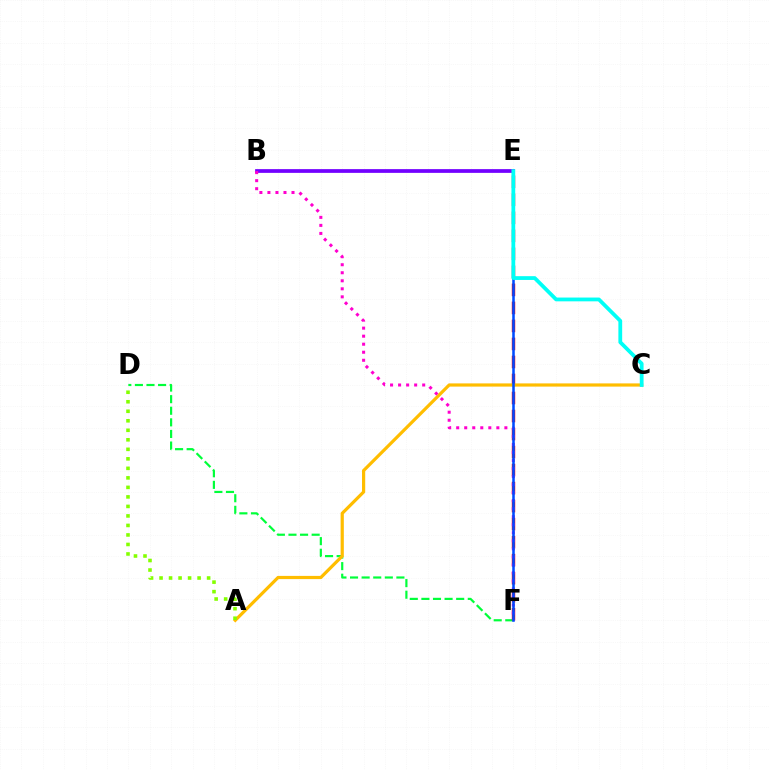{('D', 'F'): [{'color': '#00ff39', 'line_style': 'dashed', 'thickness': 1.57}], ('E', 'F'): [{'color': '#ff0000', 'line_style': 'dashed', 'thickness': 2.45}, {'color': '#004bff', 'line_style': 'solid', 'thickness': 1.83}], ('B', 'E'): [{'color': '#7200ff', 'line_style': 'solid', 'thickness': 2.69}], ('A', 'C'): [{'color': '#ffbd00', 'line_style': 'solid', 'thickness': 2.3}], ('A', 'D'): [{'color': '#84ff00', 'line_style': 'dotted', 'thickness': 2.58}], ('B', 'F'): [{'color': '#ff00cf', 'line_style': 'dotted', 'thickness': 2.18}], ('C', 'E'): [{'color': '#00fff6', 'line_style': 'solid', 'thickness': 2.73}]}